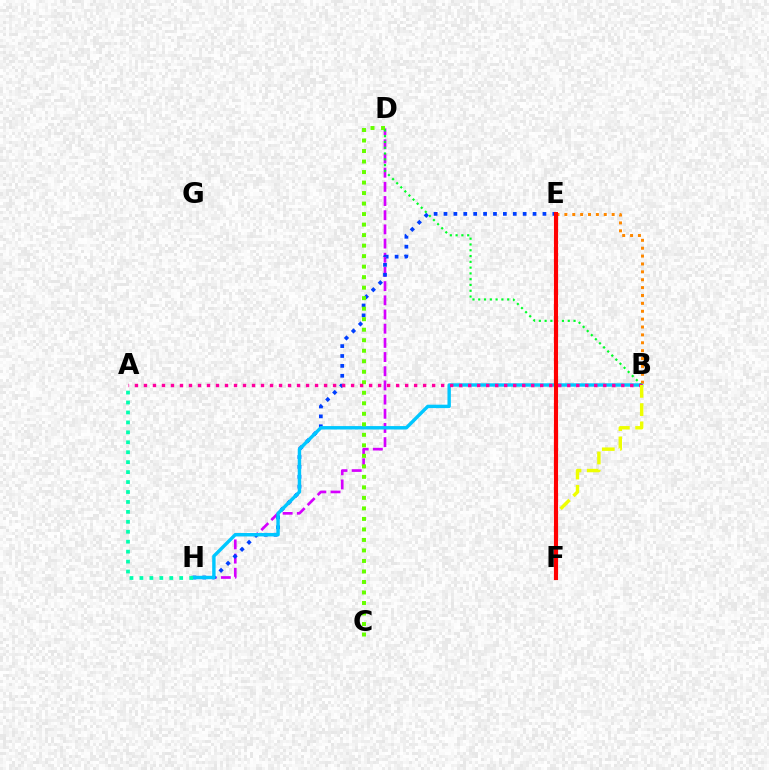{('D', 'H'): [{'color': '#d600ff', 'line_style': 'dashed', 'thickness': 1.93}], ('E', 'H'): [{'color': '#003fff', 'line_style': 'dotted', 'thickness': 2.69}], ('B', 'H'): [{'color': '#00c7ff', 'line_style': 'solid', 'thickness': 2.46}], ('B', 'E'): [{'color': '#ff8800', 'line_style': 'dotted', 'thickness': 2.14}], ('C', 'D'): [{'color': '#66ff00', 'line_style': 'dotted', 'thickness': 2.86}], ('B', 'D'): [{'color': '#00ff27', 'line_style': 'dotted', 'thickness': 1.57}], ('A', 'B'): [{'color': '#ff00a0', 'line_style': 'dotted', 'thickness': 2.45}], ('A', 'H'): [{'color': '#00ffaf', 'line_style': 'dotted', 'thickness': 2.7}], ('E', 'F'): [{'color': '#4f00ff', 'line_style': 'solid', 'thickness': 2.78}, {'color': '#ff0000', 'line_style': 'solid', 'thickness': 2.98}], ('B', 'F'): [{'color': '#eeff00', 'line_style': 'dashed', 'thickness': 2.48}]}